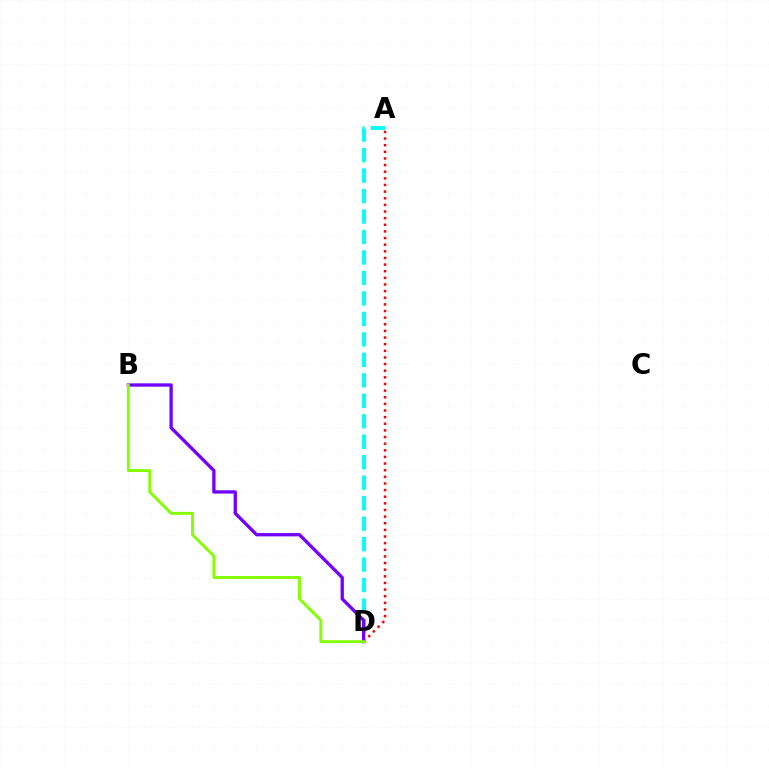{('A', 'D'): [{'color': '#ff0000', 'line_style': 'dotted', 'thickness': 1.8}, {'color': '#00fff6', 'line_style': 'dashed', 'thickness': 2.78}], ('B', 'D'): [{'color': '#7200ff', 'line_style': 'solid', 'thickness': 2.38}, {'color': '#84ff00', 'line_style': 'solid', 'thickness': 2.09}]}